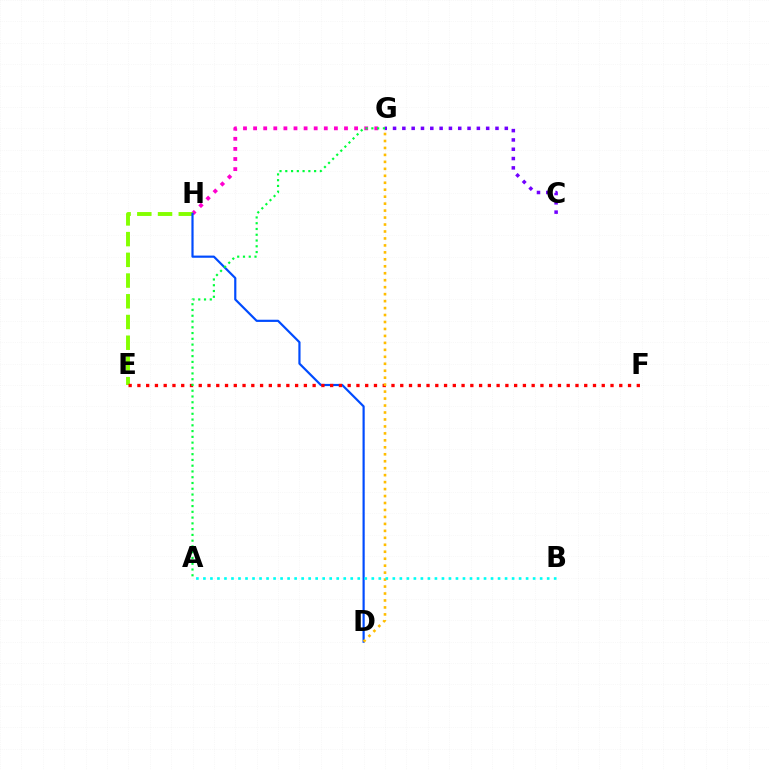{('G', 'H'): [{'color': '#ff00cf', 'line_style': 'dotted', 'thickness': 2.74}], ('E', 'H'): [{'color': '#84ff00', 'line_style': 'dashed', 'thickness': 2.81}], ('D', 'H'): [{'color': '#004bff', 'line_style': 'solid', 'thickness': 1.57}], ('E', 'F'): [{'color': '#ff0000', 'line_style': 'dotted', 'thickness': 2.38}], ('D', 'G'): [{'color': '#ffbd00', 'line_style': 'dotted', 'thickness': 1.89}], ('A', 'G'): [{'color': '#00ff39', 'line_style': 'dotted', 'thickness': 1.57}], ('A', 'B'): [{'color': '#00fff6', 'line_style': 'dotted', 'thickness': 1.91}], ('C', 'G'): [{'color': '#7200ff', 'line_style': 'dotted', 'thickness': 2.53}]}